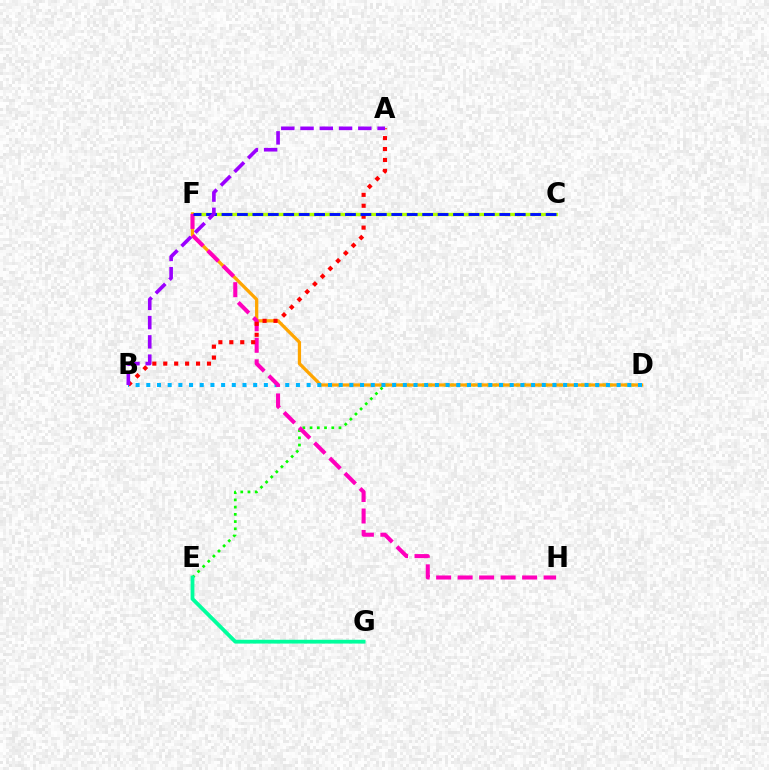{('D', 'E'): [{'color': '#08ff00', 'line_style': 'dotted', 'thickness': 1.96}], ('C', 'F'): [{'color': '#b3ff00', 'line_style': 'solid', 'thickness': 2.43}, {'color': '#0010ff', 'line_style': 'dashed', 'thickness': 2.1}], ('D', 'F'): [{'color': '#ffa500', 'line_style': 'solid', 'thickness': 2.35}], ('B', 'D'): [{'color': '#00b5ff', 'line_style': 'dotted', 'thickness': 2.9}], ('F', 'H'): [{'color': '#ff00bd', 'line_style': 'dashed', 'thickness': 2.92}], ('A', 'B'): [{'color': '#ff0000', 'line_style': 'dotted', 'thickness': 2.97}, {'color': '#9b00ff', 'line_style': 'dashed', 'thickness': 2.62}], ('E', 'G'): [{'color': '#00ff9d', 'line_style': 'solid', 'thickness': 2.74}]}